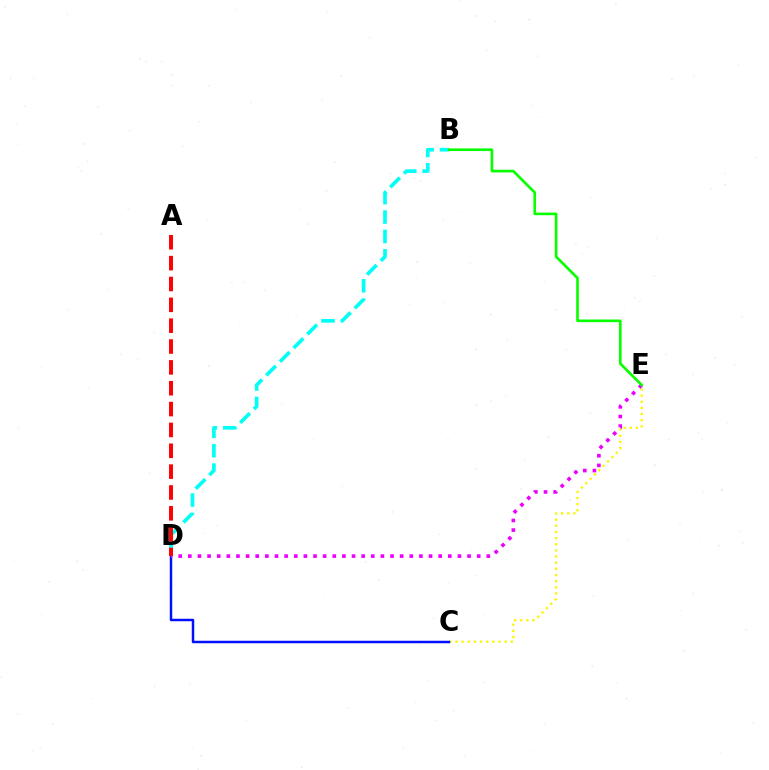{('C', 'E'): [{'color': '#fcf500', 'line_style': 'dotted', 'thickness': 1.67}], ('C', 'D'): [{'color': '#0010ff', 'line_style': 'solid', 'thickness': 1.79}], ('B', 'D'): [{'color': '#00fff6', 'line_style': 'dashed', 'thickness': 2.63}], ('D', 'E'): [{'color': '#ee00ff', 'line_style': 'dotted', 'thickness': 2.62}], ('B', 'E'): [{'color': '#08ff00', 'line_style': 'solid', 'thickness': 1.91}], ('A', 'D'): [{'color': '#ff0000', 'line_style': 'dashed', 'thickness': 2.83}]}